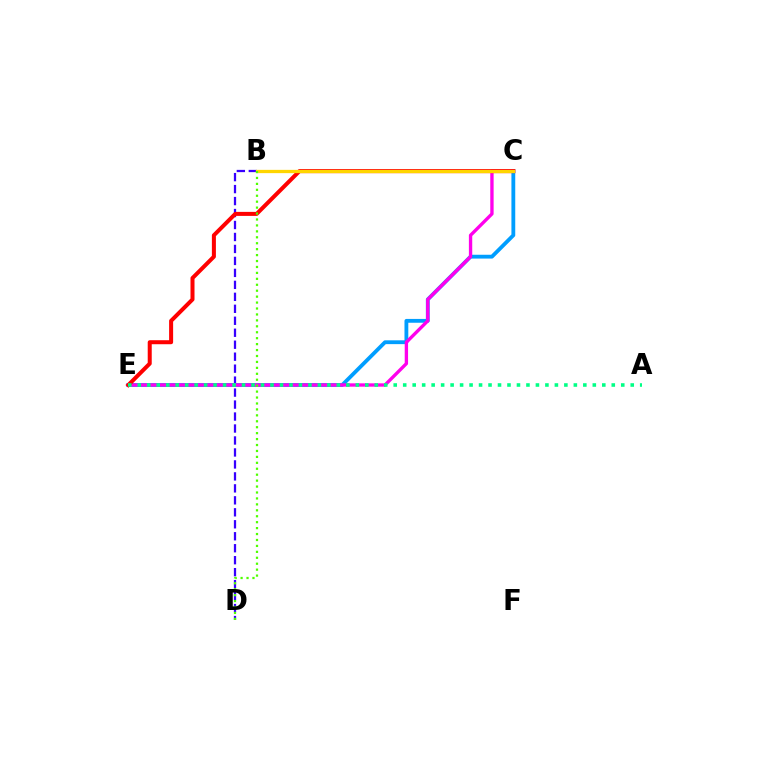{('B', 'D'): [{'color': '#3700ff', 'line_style': 'dashed', 'thickness': 1.63}, {'color': '#4fff00', 'line_style': 'dotted', 'thickness': 1.61}], ('C', 'E'): [{'color': '#009eff', 'line_style': 'solid', 'thickness': 2.75}, {'color': '#ff00ed', 'line_style': 'solid', 'thickness': 2.41}, {'color': '#ff0000', 'line_style': 'solid', 'thickness': 2.89}], ('A', 'E'): [{'color': '#00ff86', 'line_style': 'dotted', 'thickness': 2.58}], ('B', 'C'): [{'color': '#ffd500', 'line_style': 'solid', 'thickness': 2.36}]}